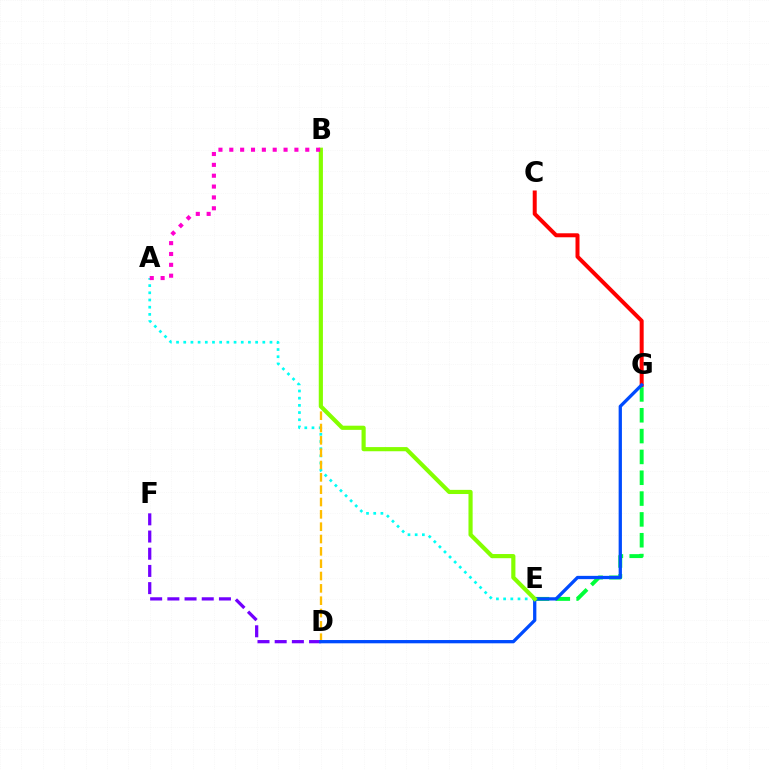{('A', 'E'): [{'color': '#00fff6', 'line_style': 'dotted', 'thickness': 1.95}], ('E', 'G'): [{'color': '#00ff39', 'line_style': 'dashed', 'thickness': 2.83}], ('C', 'G'): [{'color': '#ff0000', 'line_style': 'solid', 'thickness': 2.87}], ('B', 'D'): [{'color': '#ffbd00', 'line_style': 'dashed', 'thickness': 1.68}], ('D', 'F'): [{'color': '#7200ff', 'line_style': 'dashed', 'thickness': 2.34}], ('D', 'G'): [{'color': '#004bff', 'line_style': 'solid', 'thickness': 2.37}], ('B', 'E'): [{'color': '#84ff00', 'line_style': 'solid', 'thickness': 2.99}], ('A', 'B'): [{'color': '#ff00cf', 'line_style': 'dotted', 'thickness': 2.95}]}